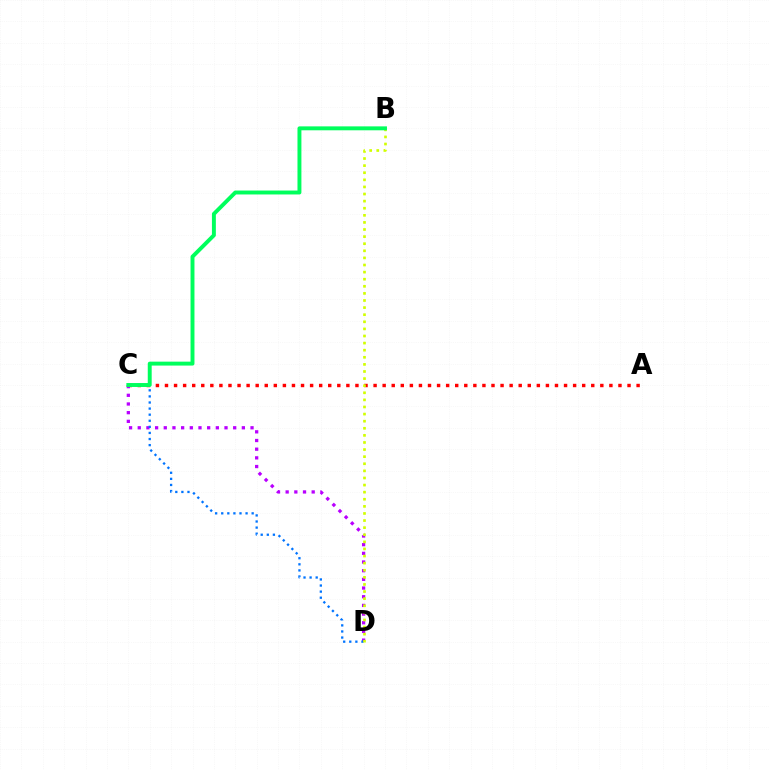{('A', 'C'): [{'color': '#ff0000', 'line_style': 'dotted', 'thickness': 2.46}], ('C', 'D'): [{'color': '#b900ff', 'line_style': 'dotted', 'thickness': 2.36}, {'color': '#0074ff', 'line_style': 'dotted', 'thickness': 1.65}], ('B', 'D'): [{'color': '#d1ff00', 'line_style': 'dotted', 'thickness': 1.93}], ('B', 'C'): [{'color': '#00ff5c', 'line_style': 'solid', 'thickness': 2.83}]}